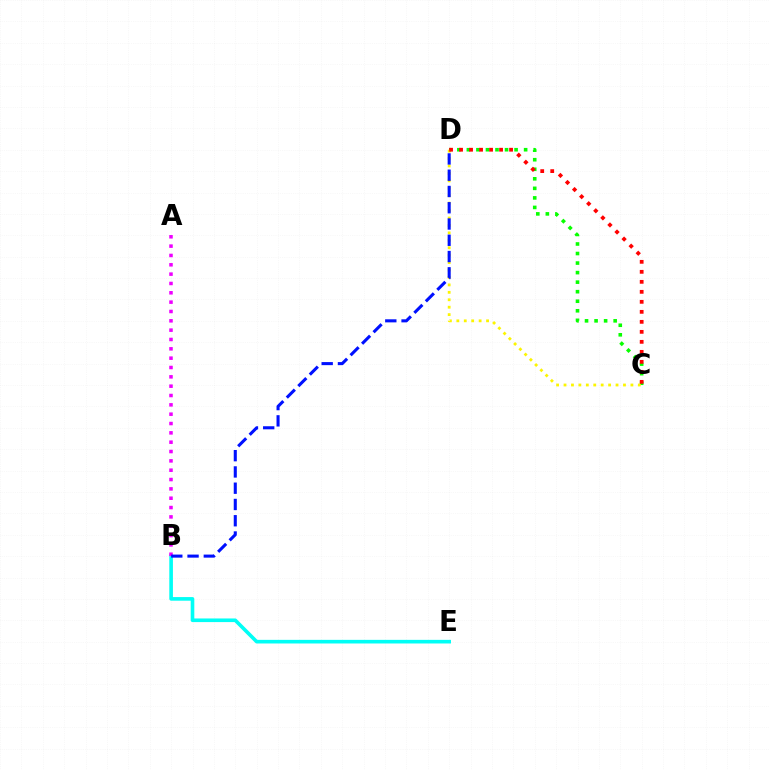{('B', 'E'): [{'color': '#00fff6', 'line_style': 'solid', 'thickness': 2.61}], ('C', 'D'): [{'color': '#08ff00', 'line_style': 'dotted', 'thickness': 2.59}, {'color': '#fcf500', 'line_style': 'dotted', 'thickness': 2.02}, {'color': '#ff0000', 'line_style': 'dotted', 'thickness': 2.72}], ('A', 'B'): [{'color': '#ee00ff', 'line_style': 'dotted', 'thickness': 2.54}], ('B', 'D'): [{'color': '#0010ff', 'line_style': 'dashed', 'thickness': 2.21}]}